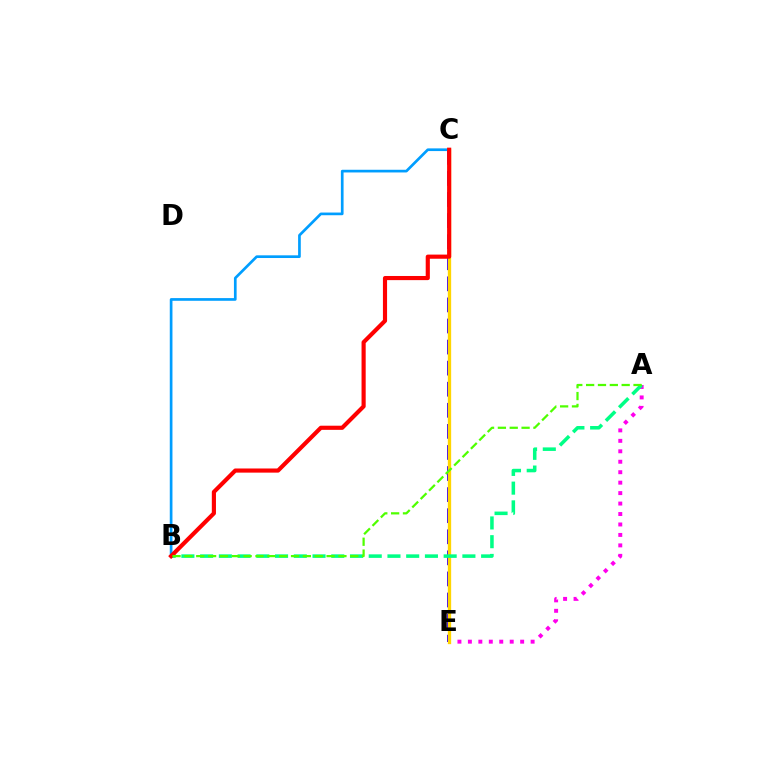{('C', 'E'): [{'color': '#3700ff', 'line_style': 'dashed', 'thickness': 2.86}, {'color': '#ffd500', 'line_style': 'solid', 'thickness': 2.38}], ('A', 'E'): [{'color': '#ff00ed', 'line_style': 'dotted', 'thickness': 2.84}], ('A', 'B'): [{'color': '#00ff86', 'line_style': 'dashed', 'thickness': 2.55}, {'color': '#4fff00', 'line_style': 'dashed', 'thickness': 1.61}], ('B', 'C'): [{'color': '#009eff', 'line_style': 'solid', 'thickness': 1.93}, {'color': '#ff0000', 'line_style': 'solid', 'thickness': 2.98}]}